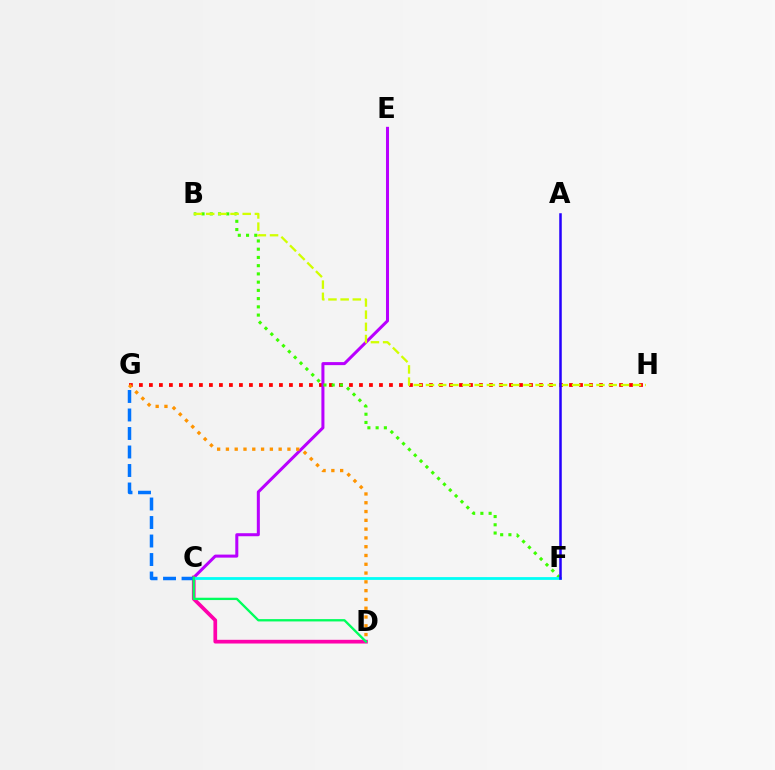{('G', 'H'): [{'color': '#ff0000', 'line_style': 'dotted', 'thickness': 2.72}], ('C', 'E'): [{'color': '#b900ff', 'line_style': 'solid', 'thickness': 2.18}], ('C', 'D'): [{'color': '#ff00ac', 'line_style': 'solid', 'thickness': 2.67}, {'color': '#00ff5c', 'line_style': 'solid', 'thickness': 1.68}], ('C', 'G'): [{'color': '#0074ff', 'line_style': 'dashed', 'thickness': 2.51}], ('D', 'G'): [{'color': '#ff9400', 'line_style': 'dotted', 'thickness': 2.39}], ('B', 'F'): [{'color': '#3dff00', 'line_style': 'dotted', 'thickness': 2.24}], ('C', 'F'): [{'color': '#00fff6', 'line_style': 'solid', 'thickness': 2.01}], ('B', 'H'): [{'color': '#d1ff00', 'line_style': 'dashed', 'thickness': 1.65}], ('A', 'F'): [{'color': '#2500ff', 'line_style': 'solid', 'thickness': 1.81}]}